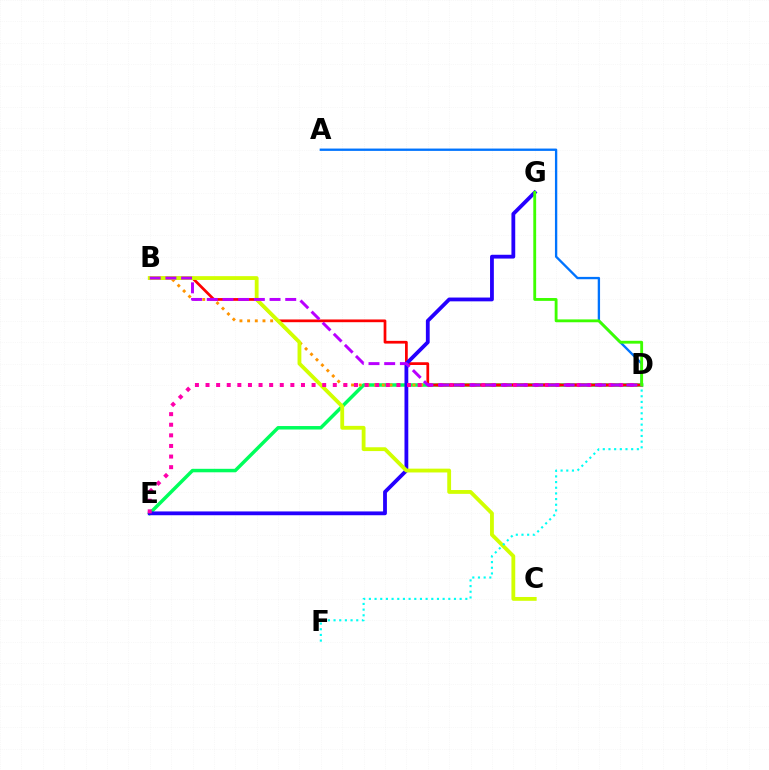{('D', 'E'): [{'color': '#00ff5c', 'line_style': 'solid', 'thickness': 2.51}, {'color': '#ff00ac', 'line_style': 'dotted', 'thickness': 2.88}], ('B', 'D'): [{'color': '#ff9400', 'line_style': 'dotted', 'thickness': 2.09}, {'color': '#ff0000', 'line_style': 'solid', 'thickness': 1.96}, {'color': '#b900ff', 'line_style': 'dashed', 'thickness': 2.13}], ('A', 'D'): [{'color': '#0074ff', 'line_style': 'solid', 'thickness': 1.68}], ('E', 'G'): [{'color': '#2500ff', 'line_style': 'solid', 'thickness': 2.74}], ('B', 'C'): [{'color': '#d1ff00', 'line_style': 'solid', 'thickness': 2.75}], ('D', 'F'): [{'color': '#00fff6', 'line_style': 'dotted', 'thickness': 1.54}], ('D', 'G'): [{'color': '#3dff00', 'line_style': 'solid', 'thickness': 2.05}]}